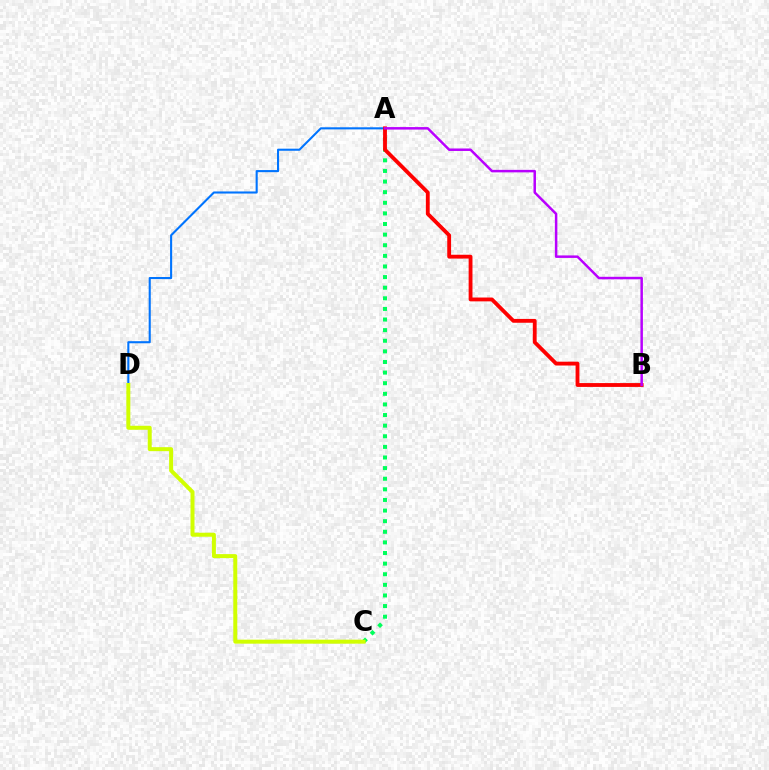{('A', 'C'): [{'color': '#00ff5c', 'line_style': 'dotted', 'thickness': 2.88}], ('A', 'D'): [{'color': '#0074ff', 'line_style': 'solid', 'thickness': 1.51}], ('A', 'B'): [{'color': '#ff0000', 'line_style': 'solid', 'thickness': 2.76}, {'color': '#b900ff', 'line_style': 'solid', 'thickness': 1.8}], ('C', 'D'): [{'color': '#d1ff00', 'line_style': 'solid', 'thickness': 2.87}]}